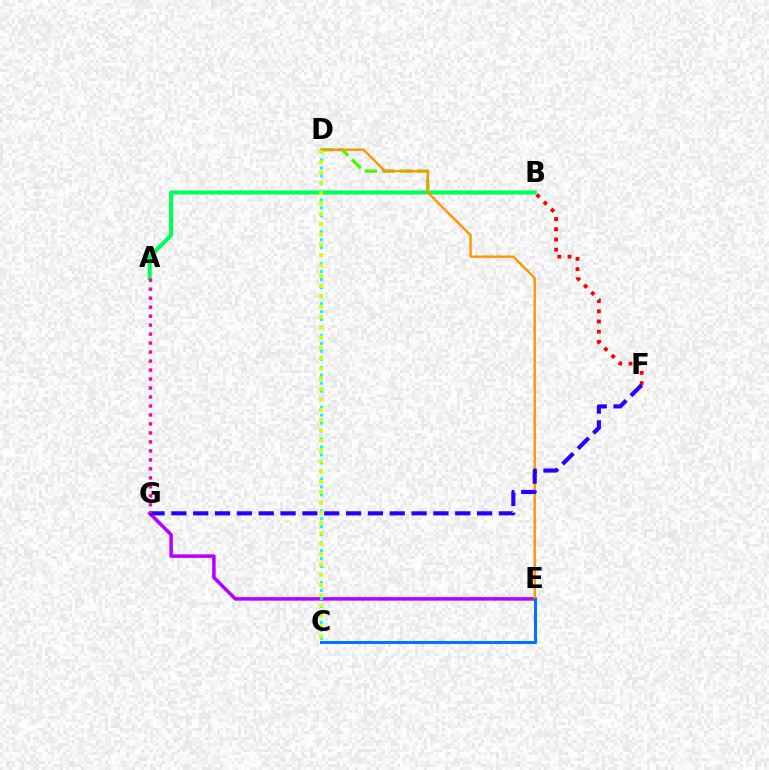{('B', 'D'): [{'color': '#3dff00', 'line_style': 'dashed', 'thickness': 2.39}], ('A', 'B'): [{'color': '#00ff5c', 'line_style': 'solid', 'thickness': 2.95}], ('E', 'G'): [{'color': '#b900ff', 'line_style': 'solid', 'thickness': 2.55}], ('B', 'F'): [{'color': '#ff0000', 'line_style': 'dotted', 'thickness': 2.77}], ('D', 'E'): [{'color': '#ff9400', 'line_style': 'solid', 'thickness': 1.7}], ('F', 'G'): [{'color': '#2500ff', 'line_style': 'dashed', 'thickness': 2.97}], ('C', 'E'): [{'color': '#0074ff', 'line_style': 'solid', 'thickness': 2.19}], ('A', 'G'): [{'color': '#ff00ac', 'line_style': 'dotted', 'thickness': 2.44}], ('C', 'D'): [{'color': '#00fff6', 'line_style': 'dotted', 'thickness': 2.17}, {'color': '#d1ff00', 'line_style': 'dotted', 'thickness': 2.8}]}